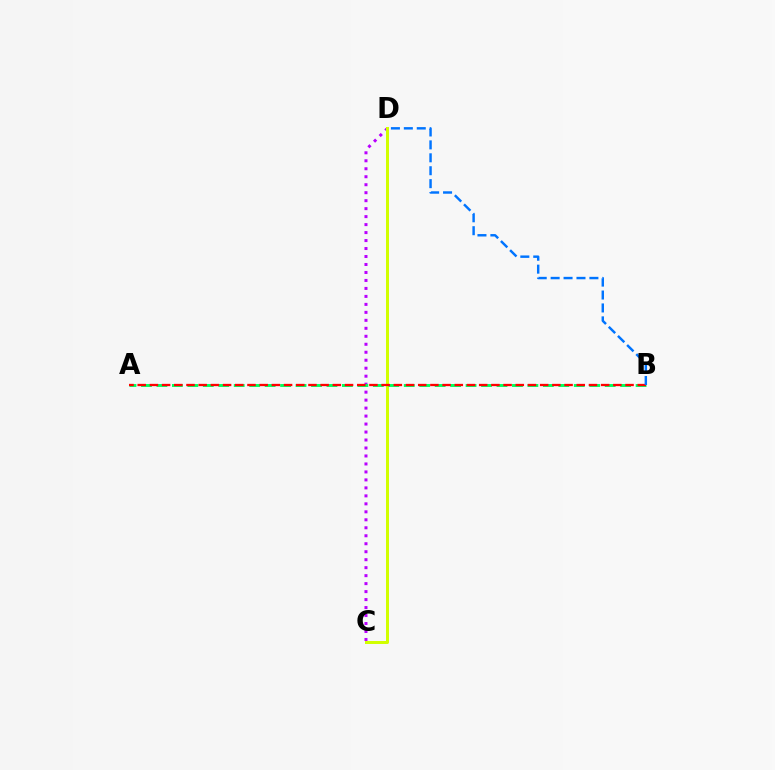{('C', 'D'): [{'color': '#b900ff', 'line_style': 'dotted', 'thickness': 2.17}, {'color': '#d1ff00', 'line_style': 'solid', 'thickness': 2.16}], ('A', 'B'): [{'color': '#00ff5c', 'line_style': 'dashed', 'thickness': 2.1}, {'color': '#ff0000', 'line_style': 'dashed', 'thickness': 1.66}], ('B', 'D'): [{'color': '#0074ff', 'line_style': 'dashed', 'thickness': 1.76}]}